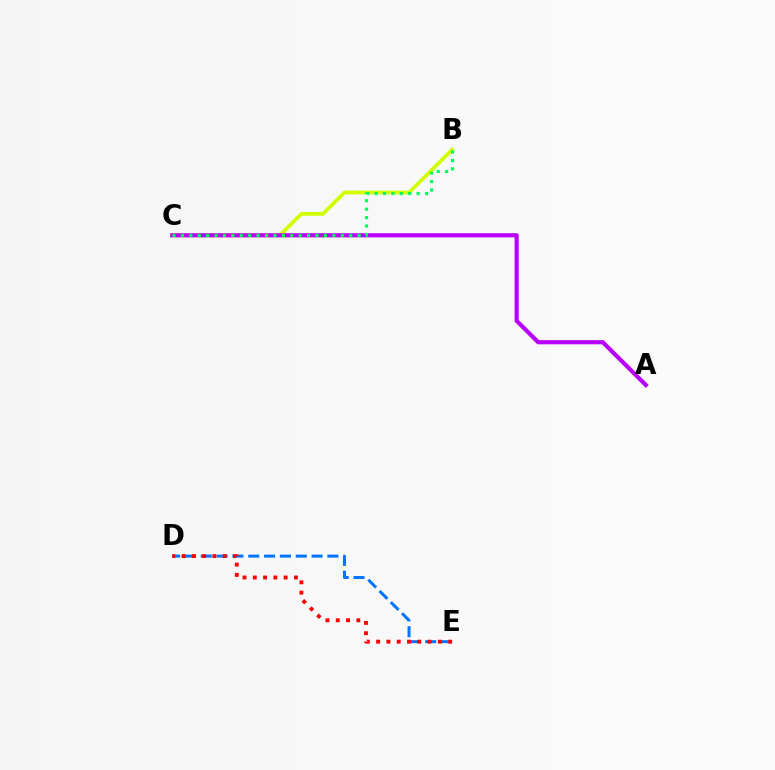{('D', 'E'): [{'color': '#0074ff', 'line_style': 'dashed', 'thickness': 2.15}, {'color': '#ff0000', 'line_style': 'dotted', 'thickness': 2.8}], ('B', 'C'): [{'color': '#d1ff00', 'line_style': 'solid', 'thickness': 2.71}, {'color': '#00ff5c', 'line_style': 'dotted', 'thickness': 2.29}], ('A', 'C'): [{'color': '#b900ff', 'line_style': 'solid', 'thickness': 2.99}]}